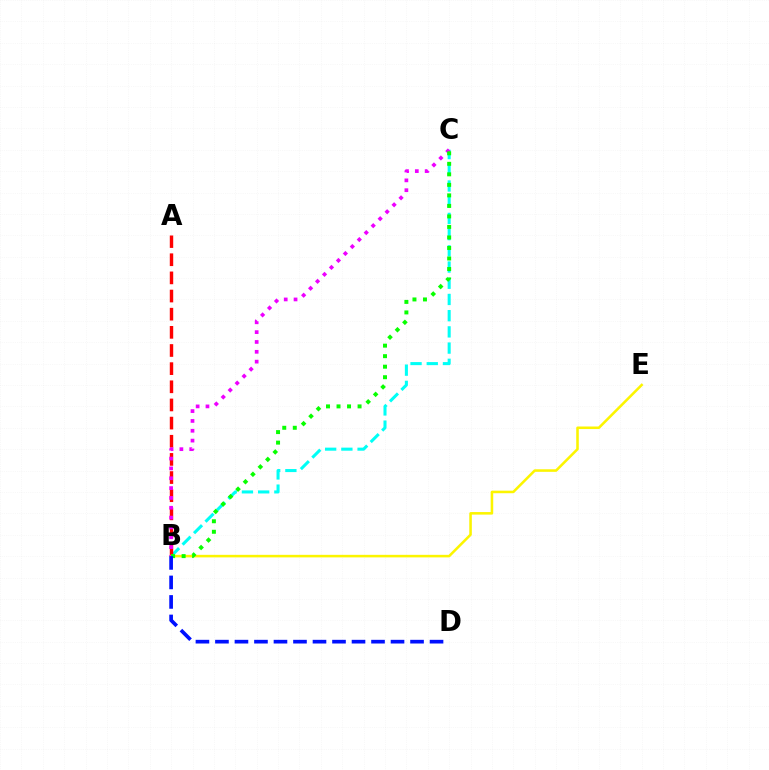{('B', 'C'): [{'color': '#00fff6', 'line_style': 'dashed', 'thickness': 2.2}, {'color': '#ee00ff', 'line_style': 'dotted', 'thickness': 2.67}, {'color': '#08ff00', 'line_style': 'dotted', 'thickness': 2.86}], ('A', 'B'): [{'color': '#ff0000', 'line_style': 'dashed', 'thickness': 2.47}], ('B', 'E'): [{'color': '#fcf500', 'line_style': 'solid', 'thickness': 1.84}], ('B', 'D'): [{'color': '#0010ff', 'line_style': 'dashed', 'thickness': 2.65}]}